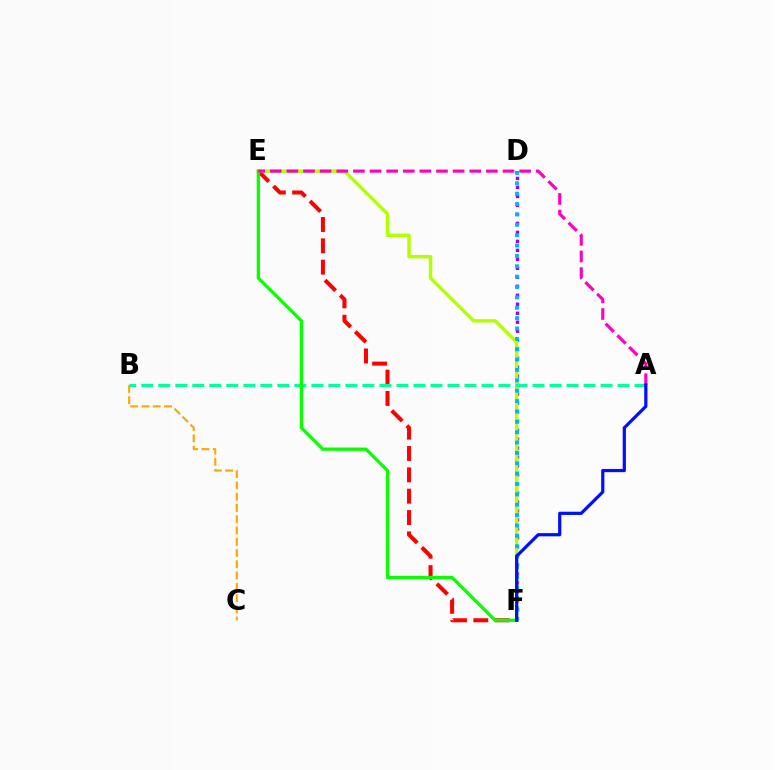{('D', 'F'): [{'color': '#9b00ff', 'line_style': 'dotted', 'thickness': 2.44}, {'color': '#00b5ff', 'line_style': 'dotted', 'thickness': 2.82}], ('E', 'F'): [{'color': '#ff0000', 'line_style': 'dashed', 'thickness': 2.9}, {'color': '#b3ff00', 'line_style': 'solid', 'thickness': 2.48}, {'color': '#08ff00', 'line_style': 'solid', 'thickness': 2.35}], ('A', 'B'): [{'color': '#00ff9d', 'line_style': 'dashed', 'thickness': 2.31}], ('A', 'E'): [{'color': '#ff00bd', 'line_style': 'dashed', 'thickness': 2.26}], ('A', 'F'): [{'color': '#0010ff', 'line_style': 'solid', 'thickness': 2.32}], ('B', 'C'): [{'color': '#ffa500', 'line_style': 'dashed', 'thickness': 1.53}]}